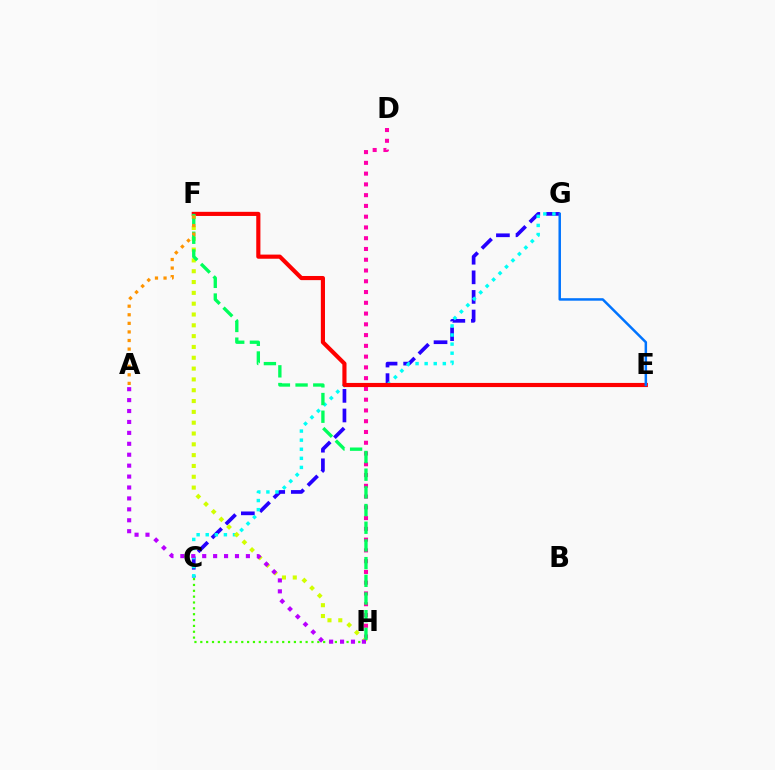{('D', 'H'): [{'color': '#ff00ac', 'line_style': 'dotted', 'thickness': 2.92}], ('C', 'G'): [{'color': '#2500ff', 'line_style': 'dashed', 'thickness': 2.66}, {'color': '#00fff6', 'line_style': 'dotted', 'thickness': 2.47}], ('E', 'F'): [{'color': '#ff0000', 'line_style': 'solid', 'thickness': 2.98}], ('F', 'H'): [{'color': '#d1ff00', 'line_style': 'dotted', 'thickness': 2.94}, {'color': '#00ff5c', 'line_style': 'dashed', 'thickness': 2.4}], ('E', 'G'): [{'color': '#0074ff', 'line_style': 'solid', 'thickness': 1.79}], ('C', 'H'): [{'color': '#3dff00', 'line_style': 'dotted', 'thickness': 1.59}], ('A', 'F'): [{'color': '#ff9400', 'line_style': 'dotted', 'thickness': 2.33}], ('A', 'H'): [{'color': '#b900ff', 'line_style': 'dotted', 'thickness': 2.97}]}